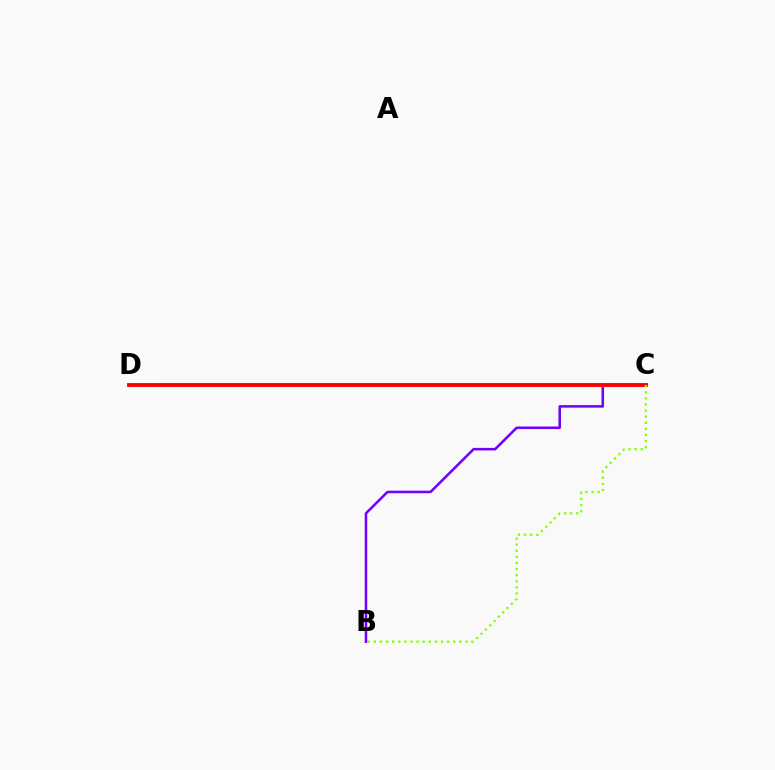{('C', 'D'): [{'color': '#00fff6', 'line_style': 'solid', 'thickness': 1.78}, {'color': '#ff0000', 'line_style': 'solid', 'thickness': 2.78}], ('B', 'C'): [{'color': '#7200ff', 'line_style': 'solid', 'thickness': 1.83}, {'color': '#84ff00', 'line_style': 'dotted', 'thickness': 1.66}]}